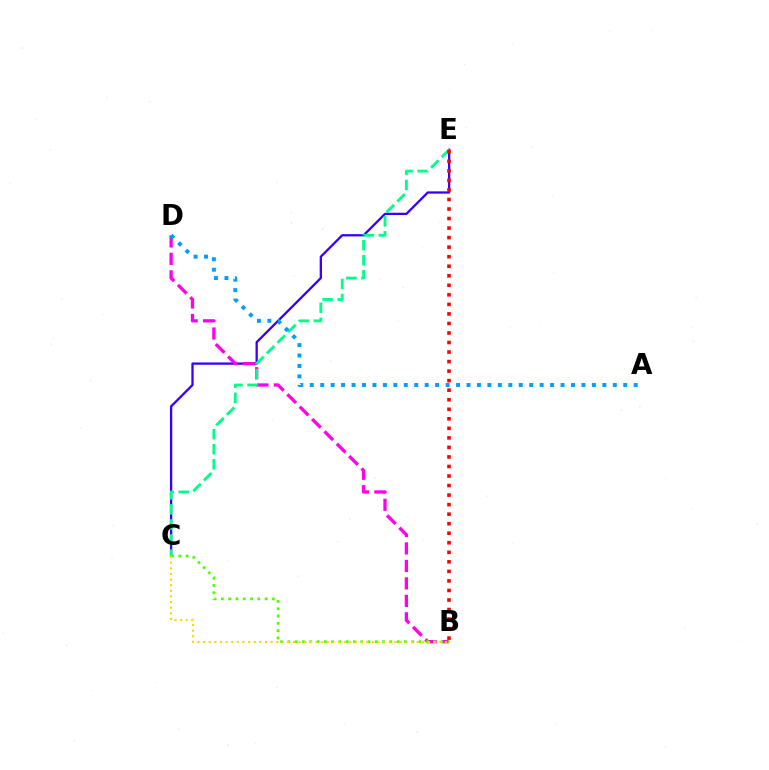{('C', 'E'): [{'color': '#3700ff', 'line_style': 'solid', 'thickness': 1.66}, {'color': '#00ff86', 'line_style': 'dashed', 'thickness': 2.05}], ('B', 'D'): [{'color': '#ff00ed', 'line_style': 'dashed', 'thickness': 2.38}], ('B', 'C'): [{'color': '#4fff00', 'line_style': 'dotted', 'thickness': 1.98}, {'color': '#ffd500', 'line_style': 'dotted', 'thickness': 1.53}], ('B', 'E'): [{'color': '#ff0000', 'line_style': 'dotted', 'thickness': 2.59}], ('A', 'D'): [{'color': '#009eff', 'line_style': 'dotted', 'thickness': 2.84}]}